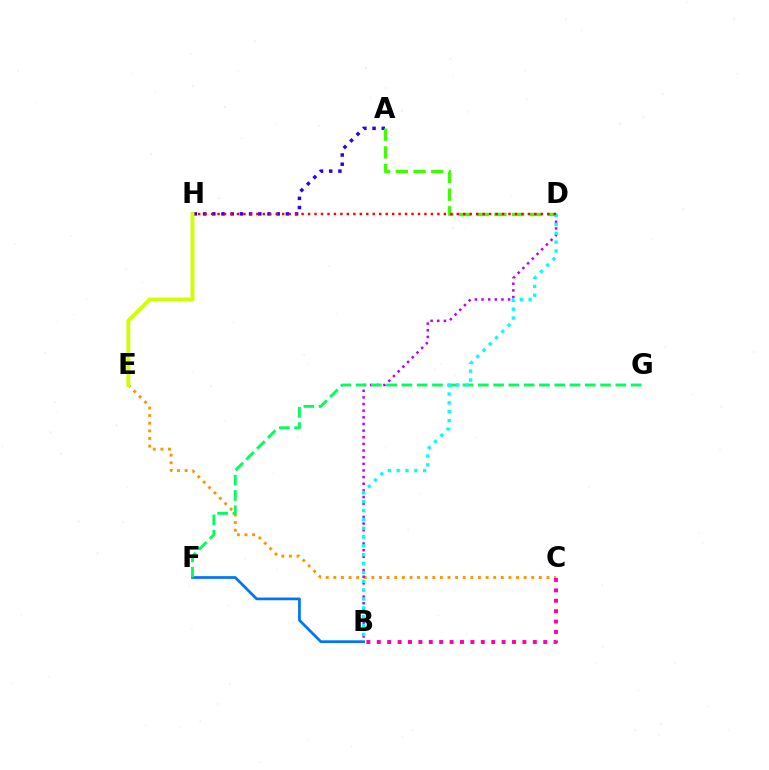{('C', 'E'): [{'color': '#ff9400', 'line_style': 'dotted', 'thickness': 2.07}], ('B', 'F'): [{'color': '#0074ff', 'line_style': 'solid', 'thickness': 1.96}], ('B', 'D'): [{'color': '#b900ff', 'line_style': 'dotted', 'thickness': 1.8}, {'color': '#00fff6', 'line_style': 'dotted', 'thickness': 2.4}], ('A', 'H'): [{'color': '#2500ff', 'line_style': 'dotted', 'thickness': 2.5}], ('F', 'G'): [{'color': '#00ff5c', 'line_style': 'dashed', 'thickness': 2.08}], ('A', 'D'): [{'color': '#3dff00', 'line_style': 'dashed', 'thickness': 2.41}], ('B', 'C'): [{'color': '#ff00ac', 'line_style': 'dotted', 'thickness': 2.83}], ('D', 'H'): [{'color': '#ff0000', 'line_style': 'dotted', 'thickness': 1.76}], ('E', 'H'): [{'color': '#d1ff00', 'line_style': 'solid', 'thickness': 2.79}]}